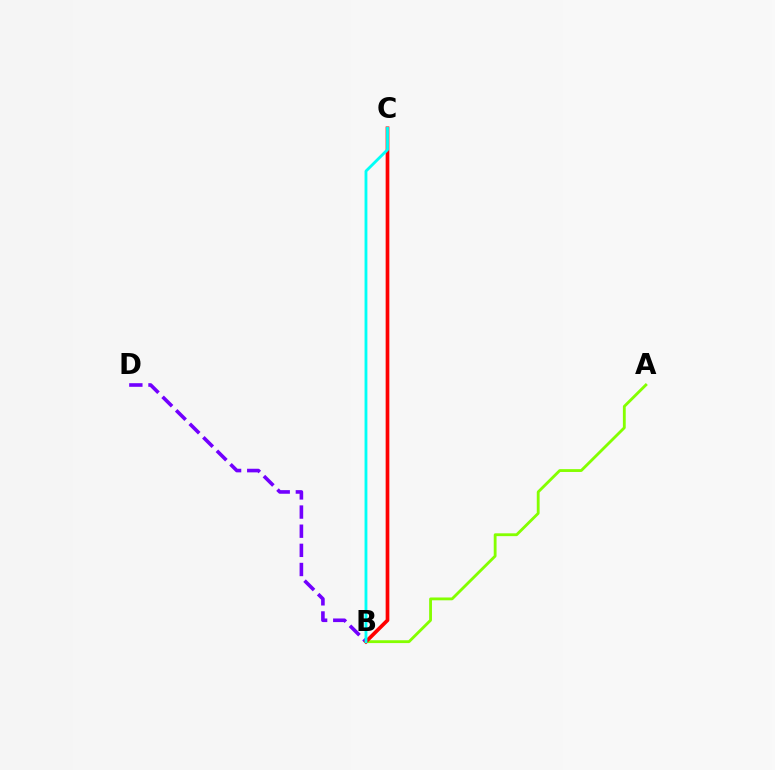{('A', 'B'): [{'color': '#84ff00', 'line_style': 'solid', 'thickness': 2.04}], ('B', 'D'): [{'color': '#7200ff', 'line_style': 'dashed', 'thickness': 2.6}], ('B', 'C'): [{'color': '#ff0000', 'line_style': 'solid', 'thickness': 2.65}, {'color': '#00fff6', 'line_style': 'solid', 'thickness': 2.04}]}